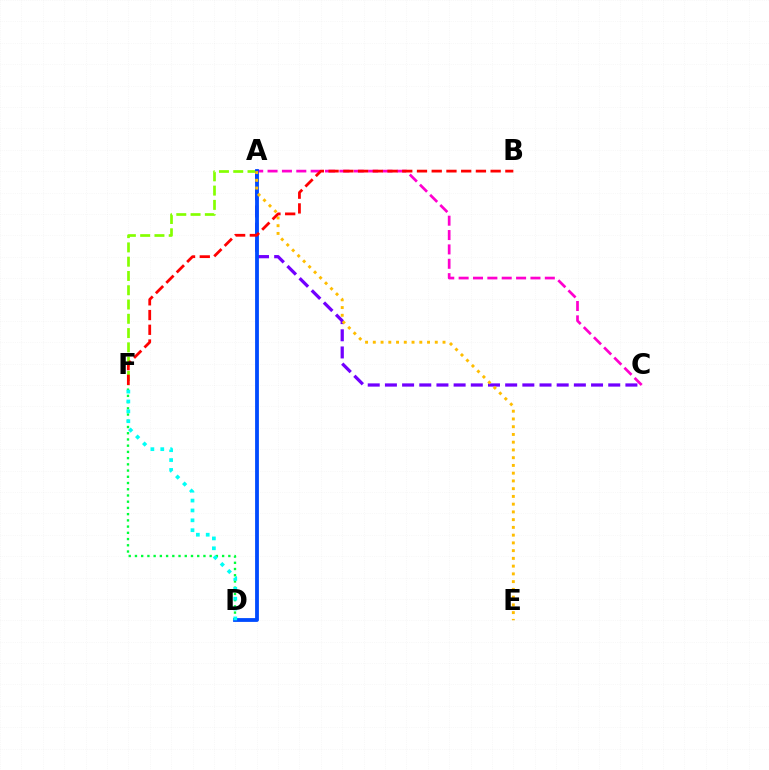{('A', 'F'): [{'color': '#84ff00', 'line_style': 'dashed', 'thickness': 1.94}], ('A', 'C'): [{'color': '#7200ff', 'line_style': 'dashed', 'thickness': 2.33}, {'color': '#ff00cf', 'line_style': 'dashed', 'thickness': 1.95}], ('D', 'F'): [{'color': '#00ff39', 'line_style': 'dotted', 'thickness': 1.69}, {'color': '#00fff6', 'line_style': 'dotted', 'thickness': 2.68}], ('A', 'D'): [{'color': '#004bff', 'line_style': 'solid', 'thickness': 2.74}], ('A', 'E'): [{'color': '#ffbd00', 'line_style': 'dotted', 'thickness': 2.1}], ('B', 'F'): [{'color': '#ff0000', 'line_style': 'dashed', 'thickness': 2.0}]}